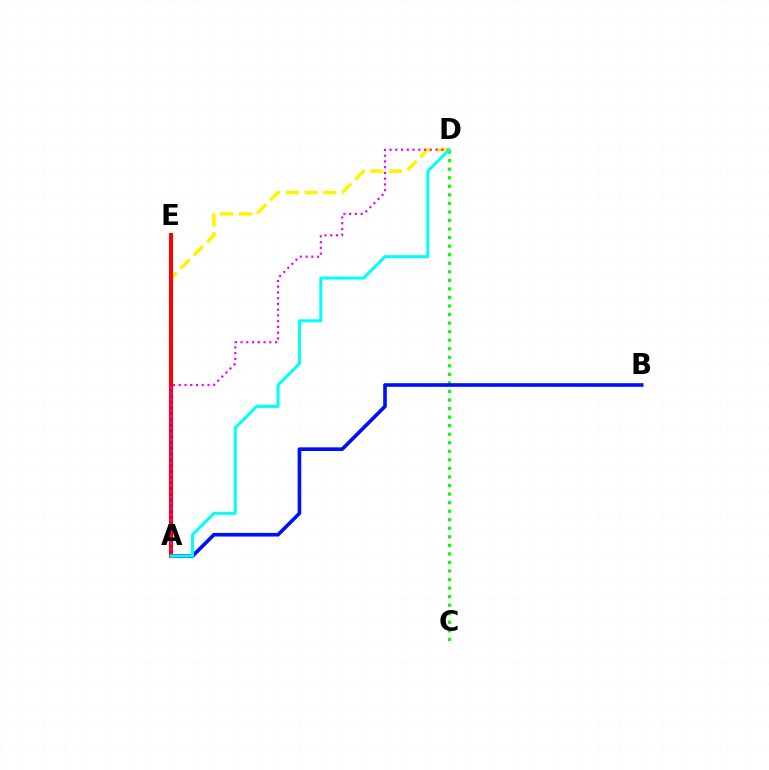{('C', 'D'): [{'color': '#08ff00', 'line_style': 'dotted', 'thickness': 2.32}], ('A', 'D'): [{'color': '#fcf500', 'line_style': 'dashed', 'thickness': 2.54}, {'color': '#ee00ff', 'line_style': 'dotted', 'thickness': 1.56}, {'color': '#00fff6', 'line_style': 'solid', 'thickness': 2.17}], ('A', 'B'): [{'color': '#0010ff', 'line_style': 'solid', 'thickness': 2.62}], ('A', 'E'): [{'color': '#ff0000', 'line_style': 'solid', 'thickness': 2.9}]}